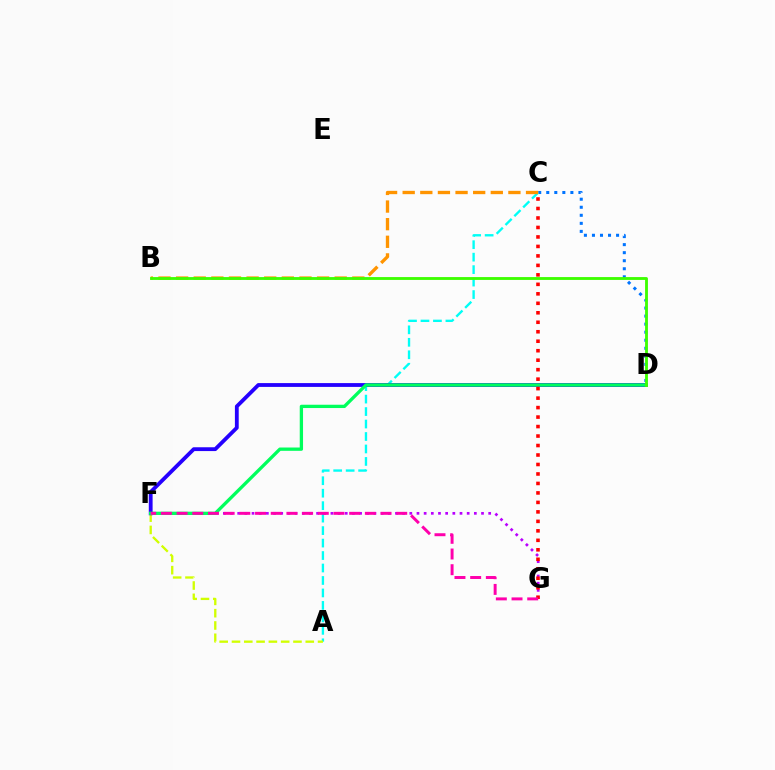{('C', 'D'): [{'color': '#0074ff', 'line_style': 'dotted', 'thickness': 2.19}], ('A', 'C'): [{'color': '#00fff6', 'line_style': 'dashed', 'thickness': 1.69}], ('A', 'F'): [{'color': '#d1ff00', 'line_style': 'dashed', 'thickness': 1.67}], ('B', 'C'): [{'color': '#ff9400', 'line_style': 'dashed', 'thickness': 2.39}], ('F', 'G'): [{'color': '#b900ff', 'line_style': 'dotted', 'thickness': 1.95}, {'color': '#ff00ac', 'line_style': 'dashed', 'thickness': 2.13}], ('D', 'F'): [{'color': '#2500ff', 'line_style': 'solid', 'thickness': 2.75}, {'color': '#00ff5c', 'line_style': 'solid', 'thickness': 2.38}], ('B', 'D'): [{'color': '#3dff00', 'line_style': 'solid', 'thickness': 2.05}], ('C', 'G'): [{'color': '#ff0000', 'line_style': 'dotted', 'thickness': 2.58}]}